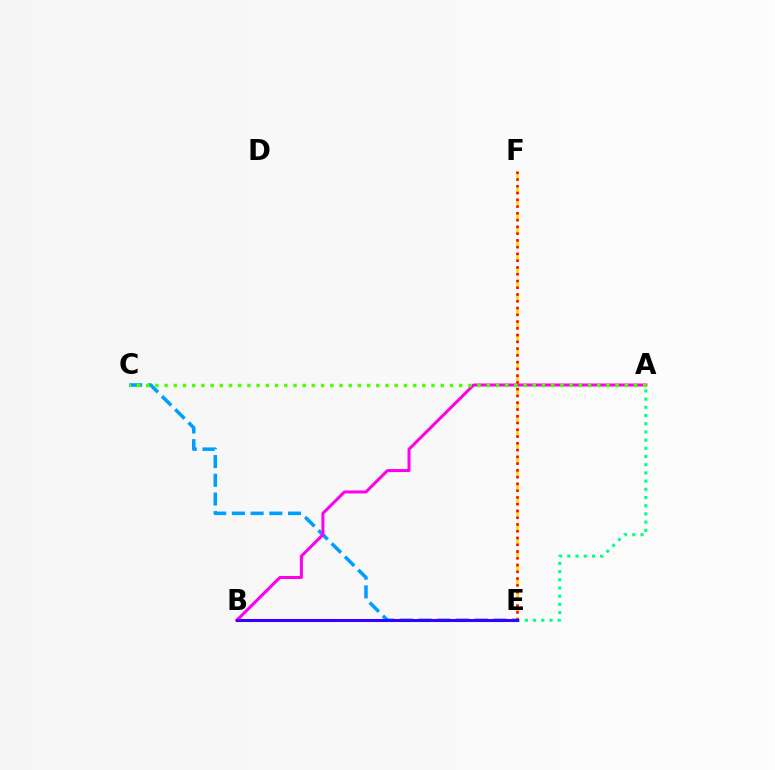{('C', 'E'): [{'color': '#009eff', 'line_style': 'dashed', 'thickness': 2.54}], ('A', 'B'): [{'color': '#ff00ed', 'line_style': 'solid', 'thickness': 2.18}], ('A', 'C'): [{'color': '#4fff00', 'line_style': 'dotted', 'thickness': 2.5}], ('E', 'F'): [{'color': '#ffd500', 'line_style': 'dashed', 'thickness': 1.84}, {'color': '#ff0000', 'line_style': 'dotted', 'thickness': 1.84}], ('A', 'E'): [{'color': '#00ff86', 'line_style': 'dotted', 'thickness': 2.23}], ('B', 'E'): [{'color': '#3700ff', 'line_style': 'solid', 'thickness': 2.2}]}